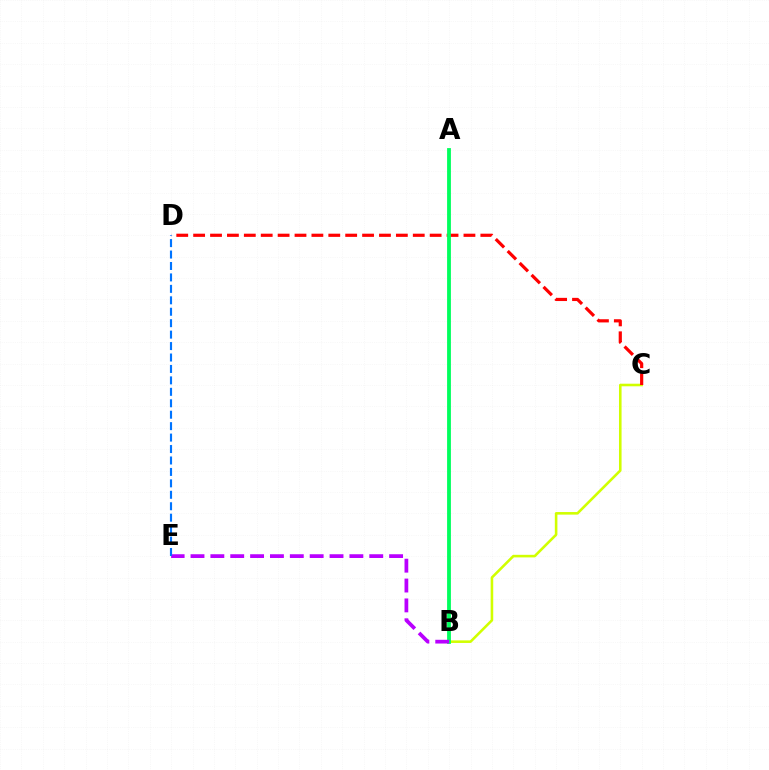{('B', 'C'): [{'color': '#d1ff00', 'line_style': 'solid', 'thickness': 1.86}], ('C', 'D'): [{'color': '#ff0000', 'line_style': 'dashed', 'thickness': 2.3}], ('A', 'B'): [{'color': '#00ff5c', 'line_style': 'solid', 'thickness': 2.74}], ('B', 'E'): [{'color': '#b900ff', 'line_style': 'dashed', 'thickness': 2.7}], ('D', 'E'): [{'color': '#0074ff', 'line_style': 'dashed', 'thickness': 1.55}]}